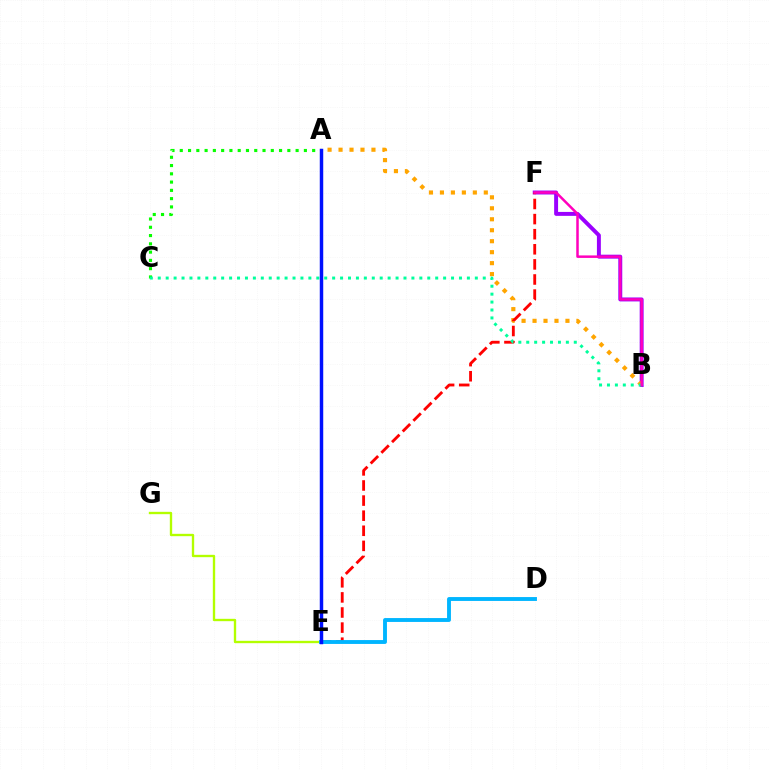{('A', 'C'): [{'color': '#08ff00', 'line_style': 'dotted', 'thickness': 2.25}], ('B', 'F'): [{'color': '#9b00ff', 'line_style': 'solid', 'thickness': 2.84}, {'color': '#ff00bd', 'line_style': 'solid', 'thickness': 1.8}], ('A', 'B'): [{'color': '#ffa500', 'line_style': 'dotted', 'thickness': 2.98}], ('E', 'F'): [{'color': '#ff0000', 'line_style': 'dashed', 'thickness': 2.05}], ('E', 'G'): [{'color': '#b3ff00', 'line_style': 'solid', 'thickness': 1.69}], ('D', 'E'): [{'color': '#00b5ff', 'line_style': 'solid', 'thickness': 2.79}], ('B', 'C'): [{'color': '#00ff9d', 'line_style': 'dotted', 'thickness': 2.15}], ('A', 'E'): [{'color': '#0010ff', 'line_style': 'solid', 'thickness': 2.49}]}